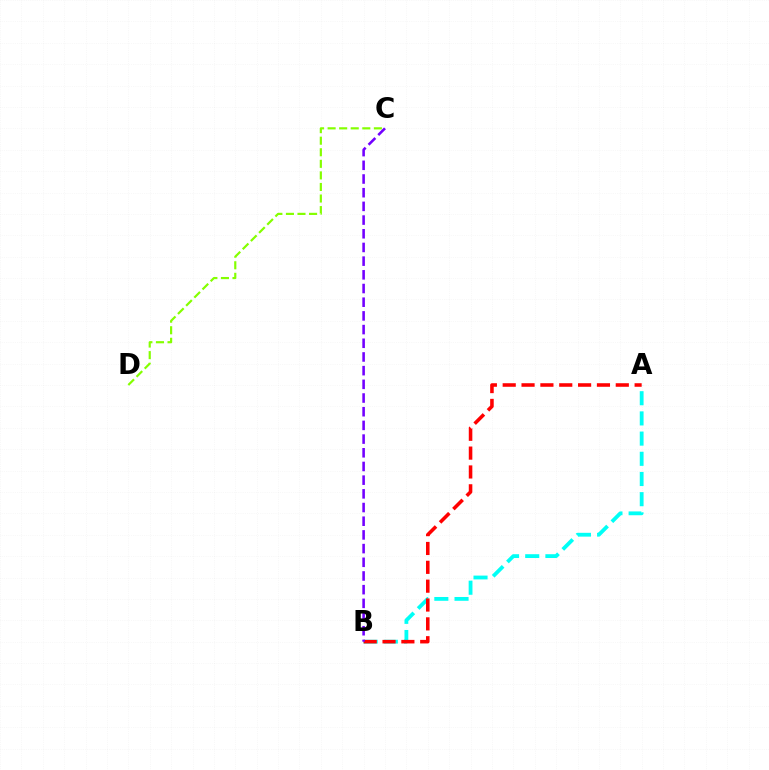{('A', 'B'): [{'color': '#00fff6', 'line_style': 'dashed', 'thickness': 2.74}, {'color': '#ff0000', 'line_style': 'dashed', 'thickness': 2.56}], ('C', 'D'): [{'color': '#84ff00', 'line_style': 'dashed', 'thickness': 1.57}], ('B', 'C'): [{'color': '#7200ff', 'line_style': 'dashed', 'thickness': 1.86}]}